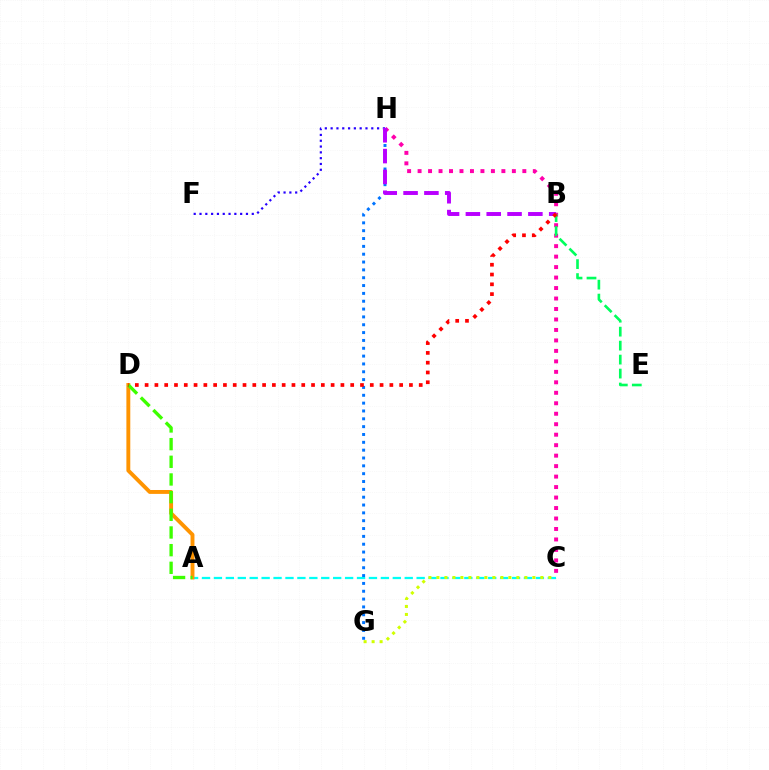{('A', 'C'): [{'color': '#00fff6', 'line_style': 'dashed', 'thickness': 1.62}], ('C', 'H'): [{'color': '#ff00ac', 'line_style': 'dotted', 'thickness': 2.85}], ('A', 'D'): [{'color': '#ff9400', 'line_style': 'solid', 'thickness': 2.81}, {'color': '#3dff00', 'line_style': 'dashed', 'thickness': 2.4}], ('B', 'E'): [{'color': '#00ff5c', 'line_style': 'dashed', 'thickness': 1.9}], ('C', 'G'): [{'color': '#d1ff00', 'line_style': 'dotted', 'thickness': 2.17}], ('F', 'H'): [{'color': '#2500ff', 'line_style': 'dotted', 'thickness': 1.58}], ('G', 'H'): [{'color': '#0074ff', 'line_style': 'dotted', 'thickness': 2.13}], ('B', 'H'): [{'color': '#b900ff', 'line_style': 'dashed', 'thickness': 2.83}], ('B', 'D'): [{'color': '#ff0000', 'line_style': 'dotted', 'thickness': 2.66}]}